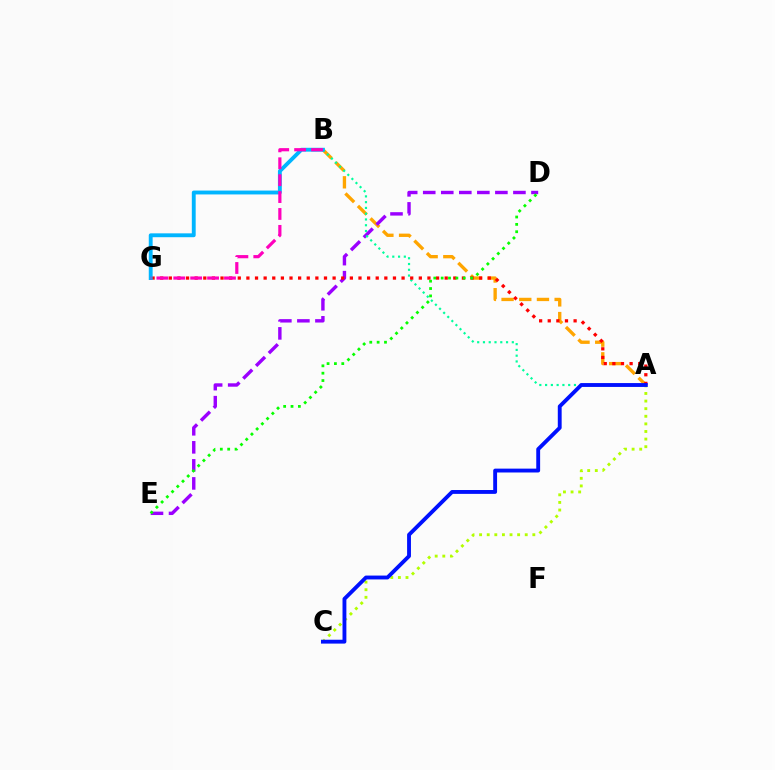{('A', 'B'): [{'color': '#ffa500', 'line_style': 'dashed', 'thickness': 2.4}, {'color': '#00ff9d', 'line_style': 'dotted', 'thickness': 1.57}], ('D', 'E'): [{'color': '#9b00ff', 'line_style': 'dashed', 'thickness': 2.45}, {'color': '#08ff00', 'line_style': 'dotted', 'thickness': 2.0}], ('A', 'G'): [{'color': '#ff0000', 'line_style': 'dotted', 'thickness': 2.34}], ('A', 'C'): [{'color': '#b3ff00', 'line_style': 'dotted', 'thickness': 2.07}, {'color': '#0010ff', 'line_style': 'solid', 'thickness': 2.78}], ('B', 'G'): [{'color': '#00b5ff', 'line_style': 'solid', 'thickness': 2.79}, {'color': '#ff00bd', 'line_style': 'dashed', 'thickness': 2.3}]}